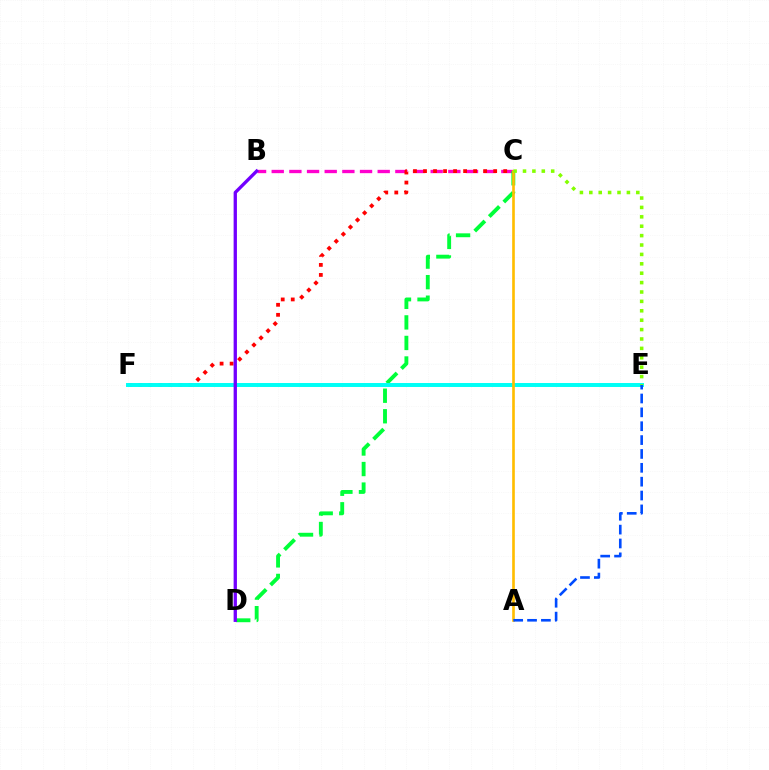{('B', 'C'): [{'color': '#ff00cf', 'line_style': 'dashed', 'thickness': 2.4}], ('C', 'D'): [{'color': '#00ff39', 'line_style': 'dashed', 'thickness': 2.79}], ('C', 'F'): [{'color': '#ff0000', 'line_style': 'dotted', 'thickness': 2.72}], ('E', 'F'): [{'color': '#00fff6', 'line_style': 'solid', 'thickness': 2.85}], ('A', 'C'): [{'color': '#ffbd00', 'line_style': 'solid', 'thickness': 1.91}], ('C', 'E'): [{'color': '#84ff00', 'line_style': 'dotted', 'thickness': 2.55}], ('A', 'E'): [{'color': '#004bff', 'line_style': 'dashed', 'thickness': 1.88}], ('B', 'D'): [{'color': '#7200ff', 'line_style': 'solid', 'thickness': 2.39}]}